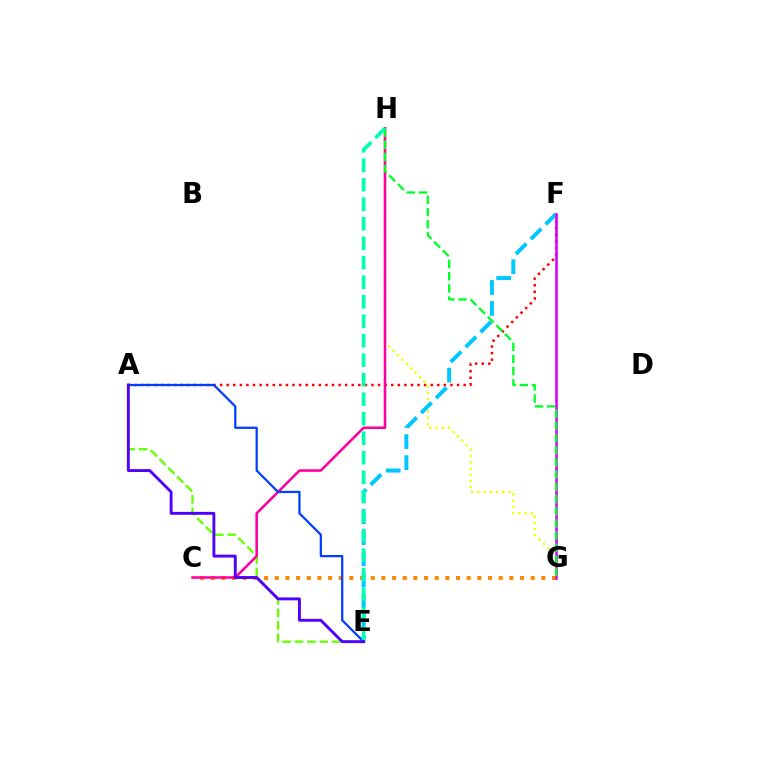{('A', 'F'): [{'color': '#ff0000', 'line_style': 'dotted', 'thickness': 1.79}], ('G', 'H'): [{'color': '#eeff00', 'line_style': 'dotted', 'thickness': 1.69}, {'color': '#00ff27', 'line_style': 'dashed', 'thickness': 1.66}], ('C', 'G'): [{'color': '#ff8800', 'line_style': 'dotted', 'thickness': 2.9}], ('A', 'E'): [{'color': '#66ff00', 'line_style': 'dashed', 'thickness': 1.69}, {'color': '#003fff', 'line_style': 'solid', 'thickness': 1.62}, {'color': '#4f00ff', 'line_style': 'solid', 'thickness': 2.08}], ('C', 'H'): [{'color': '#ff00a0', 'line_style': 'solid', 'thickness': 1.85}], ('E', 'F'): [{'color': '#00c7ff', 'line_style': 'dashed', 'thickness': 2.86}], ('F', 'G'): [{'color': '#d600ff', 'line_style': 'solid', 'thickness': 1.85}], ('E', 'H'): [{'color': '#00ffaf', 'line_style': 'dashed', 'thickness': 2.65}]}